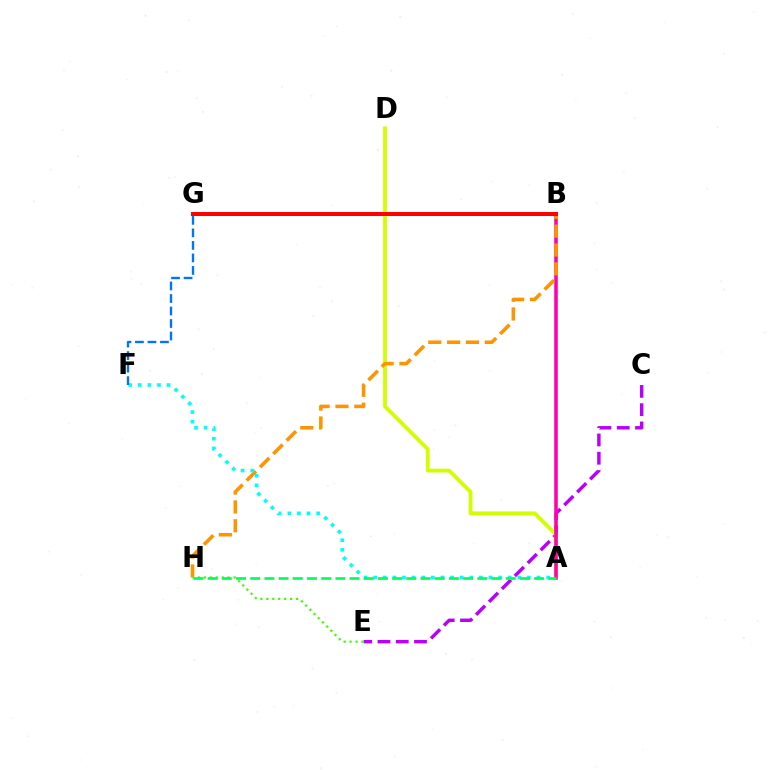{('C', 'E'): [{'color': '#b900ff', 'line_style': 'dashed', 'thickness': 2.48}], ('A', 'D'): [{'color': '#d1ff00', 'line_style': 'solid', 'thickness': 2.73}], ('A', 'B'): [{'color': '#ff00ac', 'line_style': 'solid', 'thickness': 2.55}], ('B', 'H'): [{'color': '#ff9400', 'line_style': 'dashed', 'thickness': 2.56}], ('A', 'F'): [{'color': '#00fff6', 'line_style': 'dotted', 'thickness': 2.61}], ('F', 'G'): [{'color': '#0074ff', 'line_style': 'dashed', 'thickness': 1.7}], ('B', 'G'): [{'color': '#2500ff', 'line_style': 'dashed', 'thickness': 1.64}, {'color': '#ff0000', 'line_style': 'solid', 'thickness': 2.89}], ('E', 'H'): [{'color': '#3dff00', 'line_style': 'dotted', 'thickness': 1.61}], ('A', 'H'): [{'color': '#00ff5c', 'line_style': 'dashed', 'thickness': 1.93}]}